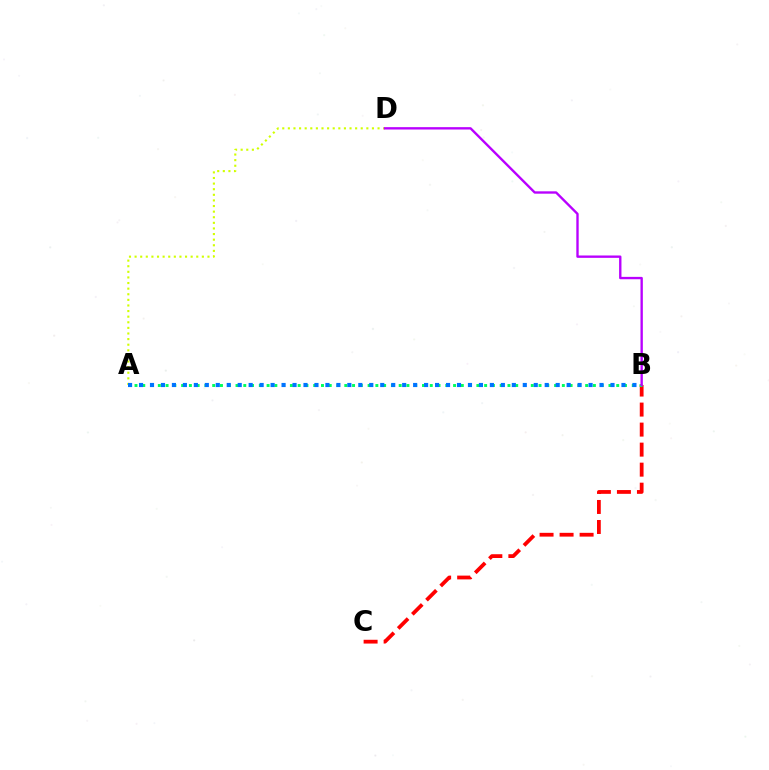{('A', 'D'): [{'color': '#d1ff00', 'line_style': 'dotted', 'thickness': 1.52}], ('B', 'C'): [{'color': '#ff0000', 'line_style': 'dashed', 'thickness': 2.72}], ('A', 'B'): [{'color': '#00ff5c', 'line_style': 'dotted', 'thickness': 2.11}, {'color': '#0074ff', 'line_style': 'dotted', 'thickness': 2.98}], ('B', 'D'): [{'color': '#b900ff', 'line_style': 'solid', 'thickness': 1.7}]}